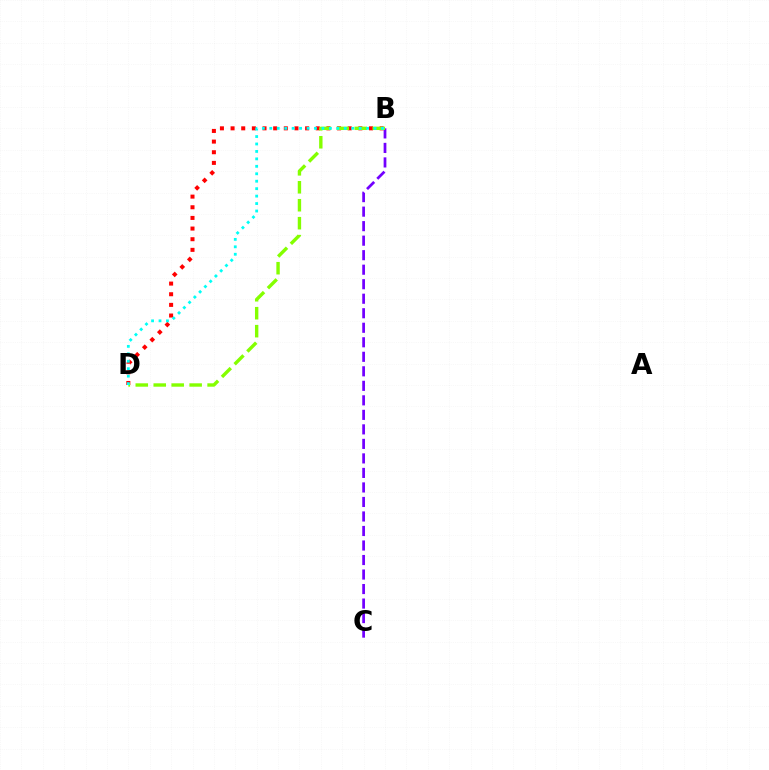{('B', 'C'): [{'color': '#7200ff', 'line_style': 'dashed', 'thickness': 1.97}], ('B', 'D'): [{'color': '#ff0000', 'line_style': 'dotted', 'thickness': 2.89}, {'color': '#84ff00', 'line_style': 'dashed', 'thickness': 2.44}, {'color': '#00fff6', 'line_style': 'dotted', 'thickness': 2.02}]}